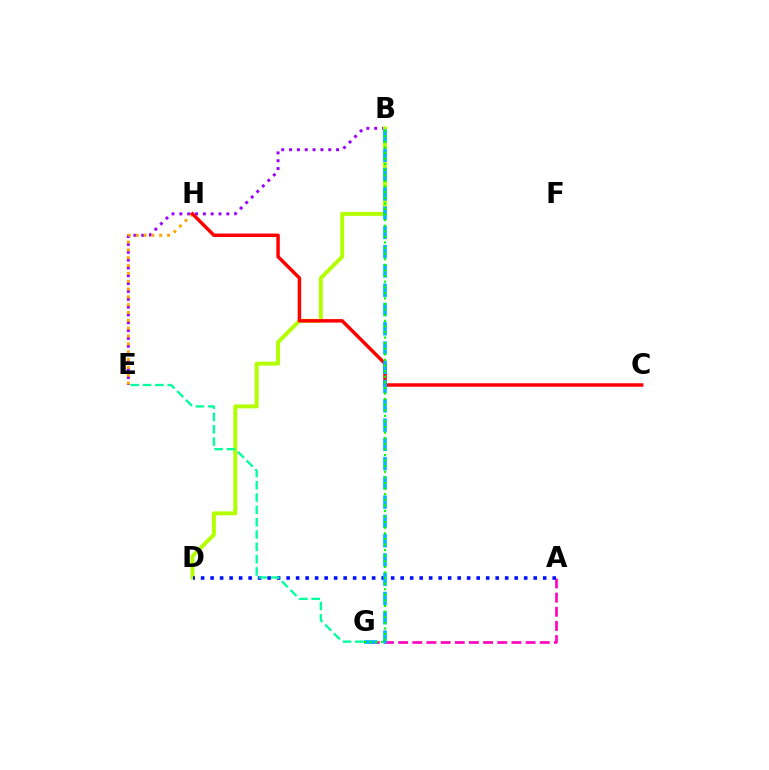{('B', 'E'): [{'color': '#9b00ff', 'line_style': 'dotted', 'thickness': 2.13}], ('B', 'D'): [{'color': '#b3ff00', 'line_style': 'solid', 'thickness': 2.84}], ('A', 'G'): [{'color': '#ff00bd', 'line_style': 'dashed', 'thickness': 1.92}], ('E', 'H'): [{'color': '#ffa500', 'line_style': 'dotted', 'thickness': 2.13}], ('A', 'D'): [{'color': '#0010ff', 'line_style': 'dotted', 'thickness': 2.58}], ('C', 'H'): [{'color': '#ff0000', 'line_style': 'solid', 'thickness': 2.5}], ('B', 'G'): [{'color': '#00b5ff', 'line_style': 'dashed', 'thickness': 2.62}, {'color': '#08ff00', 'line_style': 'dotted', 'thickness': 1.52}], ('E', 'G'): [{'color': '#00ff9d', 'line_style': 'dashed', 'thickness': 1.67}]}